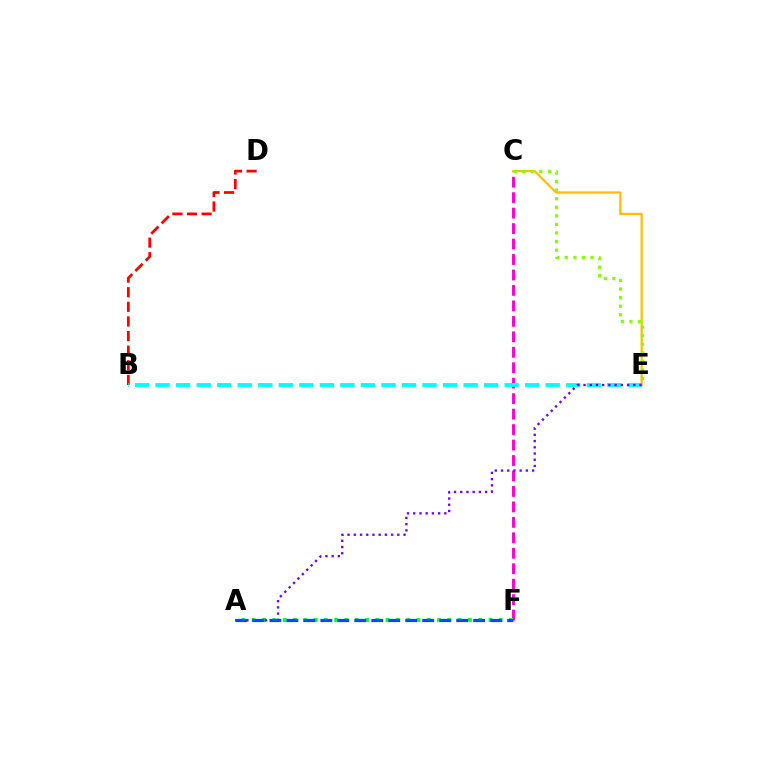{('B', 'D'): [{'color': '#ff0000', 'line_style': 'dashed', 'thickness': 1.99}], ('C', 'F'): [{'color': '#ff00cf', 'line_style': 'dashed', 'thickness': 2.1}], ('C', 'E'): [{'color': '#ffbd00', 'line_style': 'solid', 'thickness': 1.6}, {'color': '#84ff00', 'line_style': 'dotted', 'thickness': 2.33}], ('B', 'E'): [{'color': '#00fff6', 'line_style': 'dashed', 'thickness': 2.79}], ('A', 'F'): [{'color': '#00ff39', 'line_style': 'dotted', 'thickness': 2.8}, {'color': '#004bff', 'line_style': 'dashed', 'thickness': 2.31}], ('A', 'E'): [{'color': '#7200ff', 'line_style': 'dotted', 'thickness': 1.69}]}